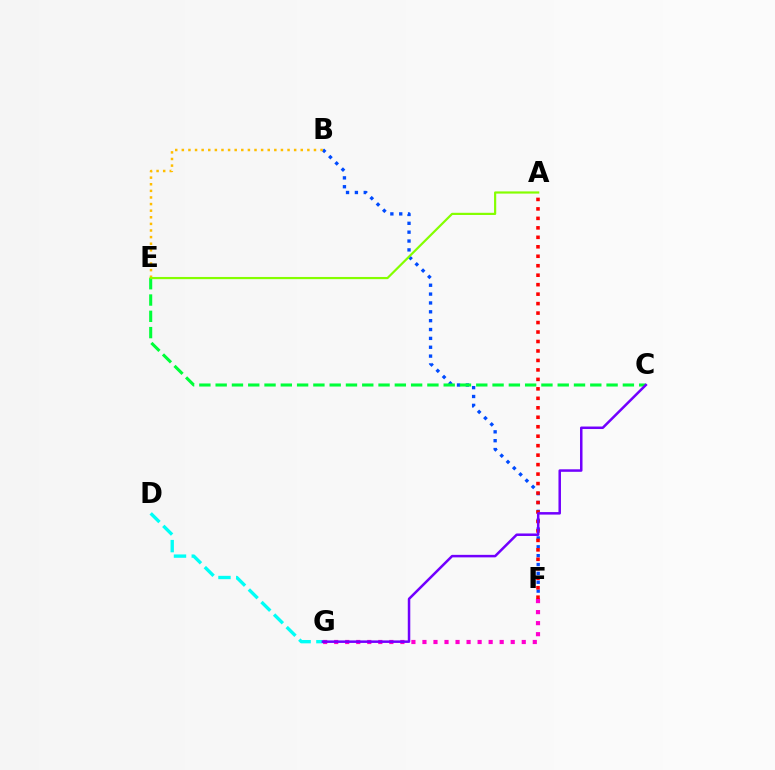{('F', 'G'): [{'color': '#ff00cf', 'line_style': 'dotted', 'thickness': 3.0}], ('B', 'F'): [{'color': '#004bff', 'line_style': 'dotted', 'thickness': 2.41}], ('D', 'G'): [{'color': '#00fff6', 'line_style': 'dashed', 'thickness': 2.41}], ('C', 'E'): [{'color': '#00ff39', 'line_style': 'dashed', 'thickness': 2.21}], ('A', 'F'): [{'color': '#ff0000', 'line_style': 'dotted', 'thickness': 2.57}], ('B', 'E'): [{'color': '#ffbd00', 'line_style': 'dotted', 'thickness': 1.8}], ('A', 'E'): [{'color': '#84ff00', 'line_style': 'solid', 'thickness': 1.58}], ('C', 'G'): [{'color': '#7200ff', 'line_style': 'solid', 'thickness': 1.81}]}